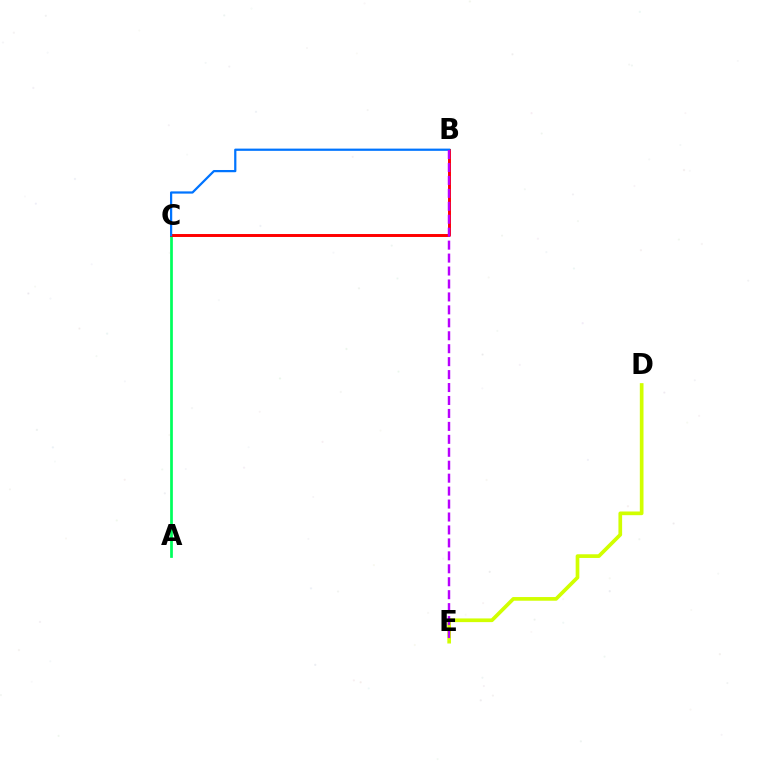{('D', 'E'): [{'color': '#d1ff00', 'line_style': 'solid', 'thickness': 2.65}], ('A', 'C'): [{'color': '#00ff5c', 'line_style': 'solid', 'thickness': 1.96}], ('B', 'C'): [{'color': '#ff0000', 'line_style': 'solid', 'thickness': 2.12}, {'color': '#0074ff', 'line_style': 'solid', 'thickness': 1.61}], ('B', 'E'): [{'color': '#b900ff', 'line_style': 'dashed', 'thickness': 1.76}]}